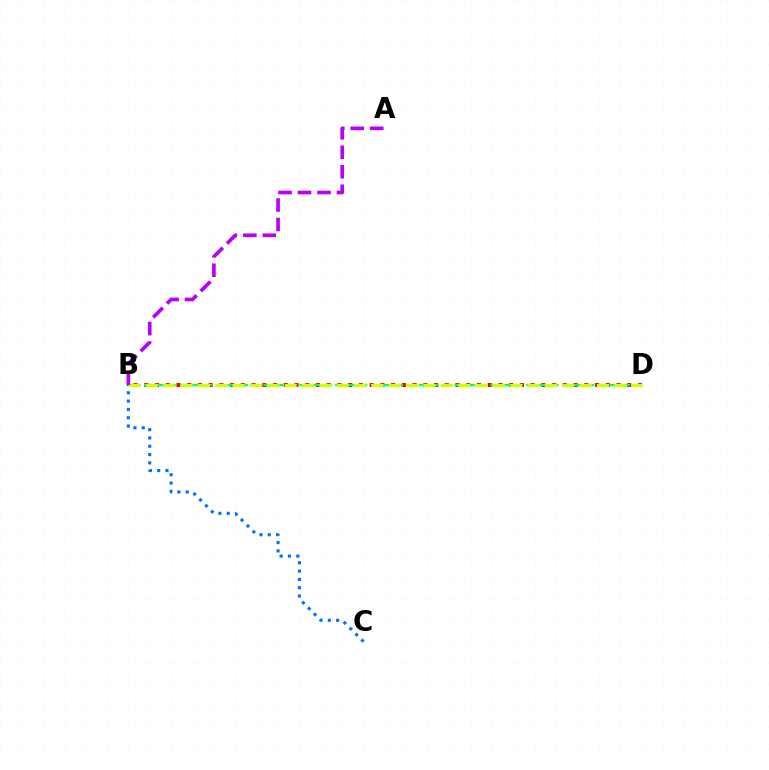{('B', 'D'): [{'color': '#ff0000', 'line_style': 'dotted', 'thickness': 2.92}, {'color': '#00ff5c', 'line_style': 'dashed', 'thickness': 1.62}, {'color': '#d1ff00', 'line_style': 'dashed', 'thickness': 2.36}], ('B', 'C'): [{'color': '#0074ff', 'line_style': 'dotted', 'thickness': 2.26}], ('A', 'B'): [{'color': '#b900ff', 'line_style': 'dashed', 'thickness': 2.65}]}